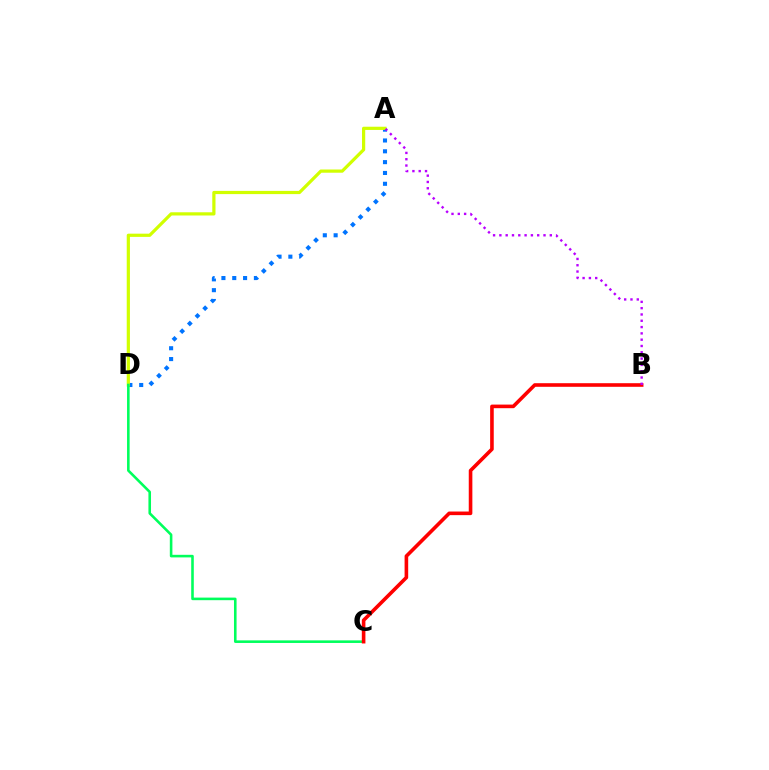{('A', 'D'): [{'color': '#0074ff', 'line_style': 'dotted', 'thickness': 2.94}, {'color': '#d1ff00', 'line_style': 'solid', 'thickness': 2.31}], ('C', 'D'): [{'color': '#00ff5c', 'line_style': 'solid', 'thickness': 1.86}], ('B', 'C'): [{'color': '#ff0000', 'line_style': 'solid', 'thickness': 2.59}], ('A', 'B'): [{'color': '#b900ff', 'line_style': 'dotted', 'thickness': 1.71}]}